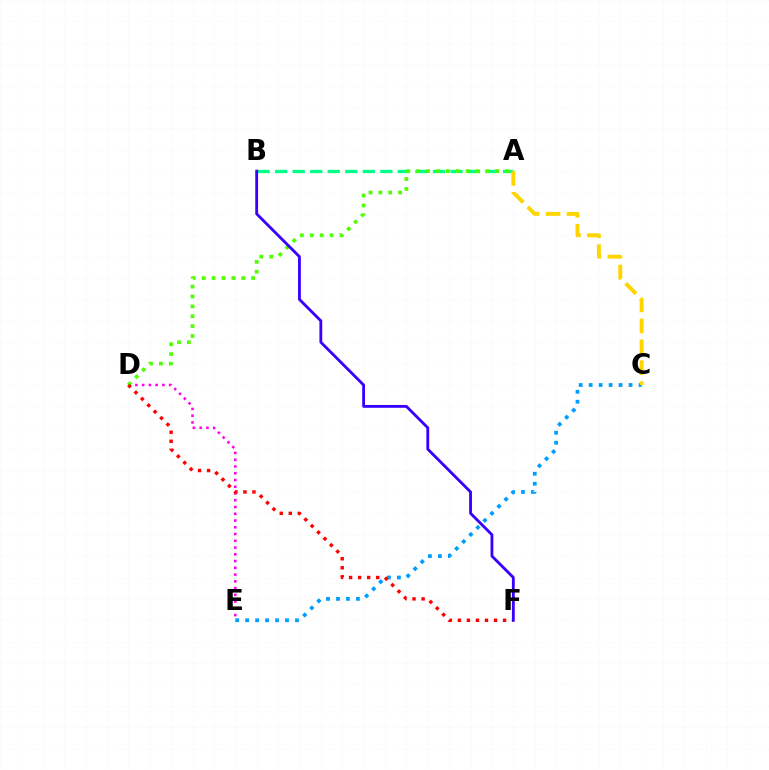{('A', 'B'): [{'color': '#00ff86', 'line_style': 'dashed', 'thickness': 2.38}], ('D', 'E'): [{'color': '#ff00ed', 'line_style': 'dotted', 'thickness': 1.84}], ('A', 'D'): [{'color': '#4fff00', 'line_style': 'dotted', 'thickness': 2.68}], ('C', 'E'): [{'color': '#009eff', 'line_style': 'dotted', 'thickness': 2.71}], ('A', 'C'): [{'color': '#ffd500', 'line_style': 'dashed', 'thickness': 2.84}], ('D', 'F'): [{'color': '#ff0000', 'line_style': 'dotted', 'thickness': 2.46}], ('B', 'F'): [{'color': '#3700ff', 'line_style': 'solid', 'thickness': 2.03}]}